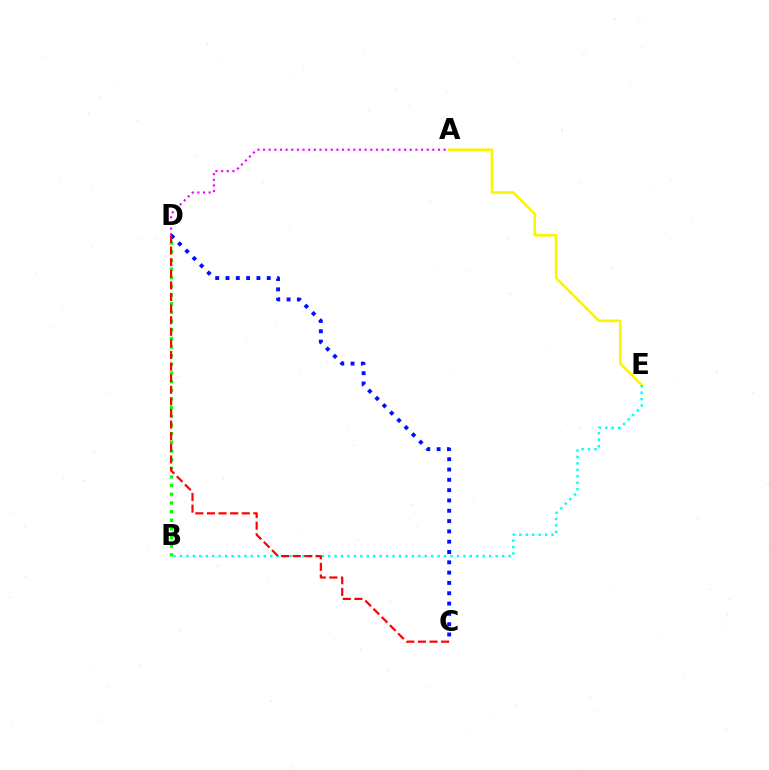{('A', 'E'): [{'color': '#fcf500', 'line_style': 'solid', 'thickness': 1.89}], ('B', 'E'): [{'color': '#00fff6', 'line_style': 'dotted', 'thickness': 1.75}], ('A', 'D'): [{'color': '#ee00ff', 'line_style': 'dotted', 'thickness': 1.53}], ('B', 'D'): [{'color': '#08ff00', 'line_style': 'dotted', 'thickness': 2.35}], ('C', 'D'): [{'color': '#0010ff', 'line_style': 'dotted', 'thickness': 2.8}, {'color': '#ff0000', 'line_style': 'dashed', 'thickness': 1.58}]}